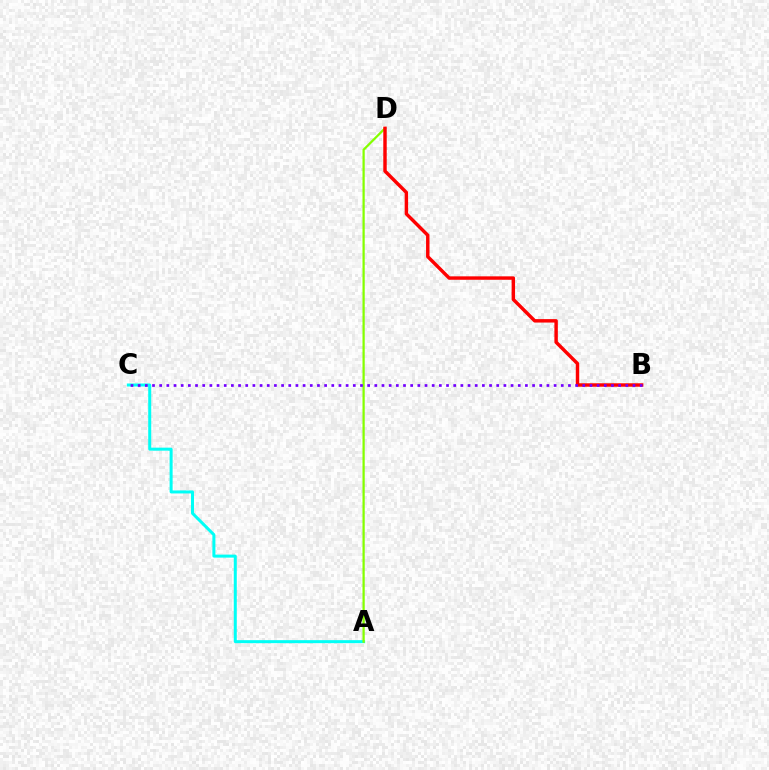{('A', 'C'): [{'color': '#00fff6', 'line_style': 'solid', 'thickness': 2.17}], ('A', 'D'): [{'color': '#84ff00', 'line_style': 'solid', 'thickness': 1.62}], ('B', 'D'): [{'color': '#ff0000', 'line_style': 'solid', 'thickness': 2.47}], ('B', 'C'): [{'color': '#7200ff', 'line_style': 'dotted', 'thickness': 1.95}]}